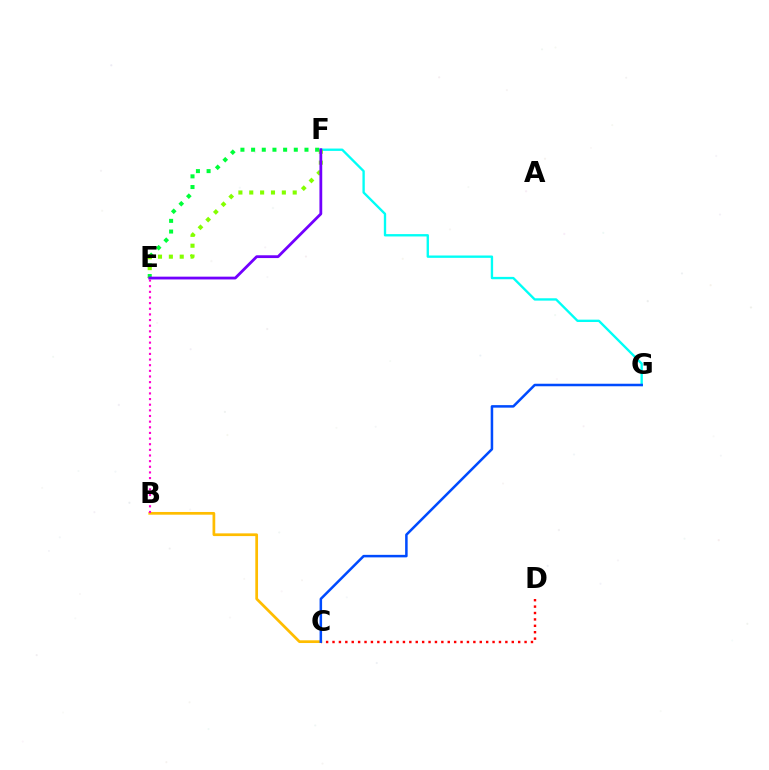{('B', 'C'): [{'color': '#ffbd00', 'line_style': 'solid', 'thickness': 1.96}], ('E', 'F'): [{'color': '#00ff39', 'line_style': 'dotted', 'thickness': 2.9}, {'color': '#84ff00', 'line_style': 'dotted', 'thickness': 2.95}, {'color': '#7200ff', 'line_style': 'solid', 'thickness': 2.01}], ('F', 'G'): [{'color': '#00fff6', 'line_style': 'solid', 'thickness': 1.69}], ('C', 'D'): [{'color': '#ff0000', 'line_style': 'dotted', 'thickness': 1.74}], ('C', 'G'): [{'color': '#004bff', 'line_style': 'solid', 'thickness': 1.82}], ('B', 'E'): [{'color': '#ff00cf', 'line_style': 'dotted', 'thickness': 1.53}]}